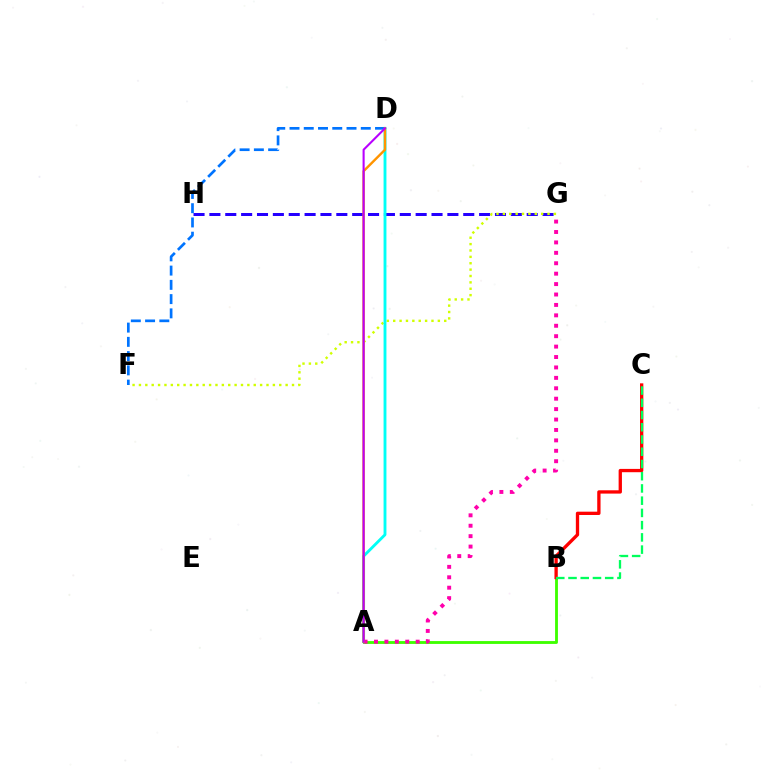{('G', 'H'): [{'color': '#2500ff', 'line_style': 'dashed', 'thickness': 2.16}], ('A', 'B'): [{'color': '#3dff00', 'line_style': 'solid', 'thickness': 2.05}], ('F', 'G'): [{'color': '#d1ff00', 'line_style': 'dotted', 'thickness': 1.73}], ('A', 'D'): [{'color': '#00fff6', 'line_style': 'solid', 'thickness': 2.06}, {'color': '#ff9400', 'line_style': 'solid', 'thickness': 1.73}, {'color': '#b900ff', 'line_style': 'solid', 'thickness': 1.5}], ('B', 'C'): [{'color': '#ff0000', 'line_style': 'solid', 'thickness': 2.38}, {'color': '#00ff5c', 'line_style': 'dashed', 'thickness': 1.66}], ('A', 'G'): [{'color': '#ff00ac', 'line_style': 'dotted', 'thickness': 2.83}], ('D', 'F'): [{'color': '#0074ff', 'line_style': 'dashed', 'thickness': 1.94}]}